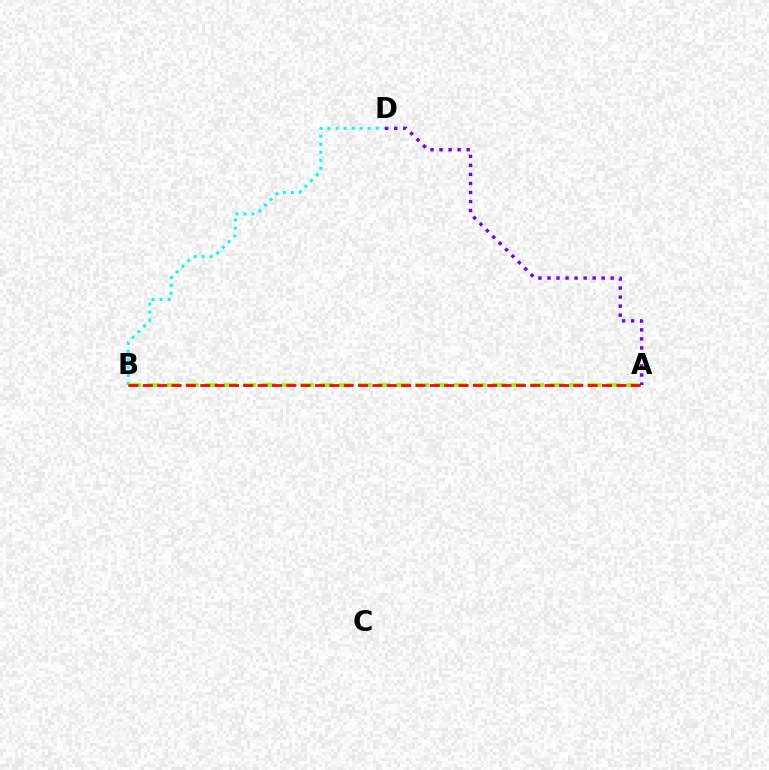{('B', 'D'): [{'color': '#00fff6', 'line_style': 'dotted', 'thickness': 2.18}], ('A', 'D'): [{'color': '#7200ff', 'line_style': 'dotted', 'thickness': 2.45}], ('A', 'B'): [{'color': '#84ff00', 'line_style': 'dashed', 'thickness': 2.6}, {'color': '#ff0000', 'line_style': 'dashed', 'thickness': 1.95}]}